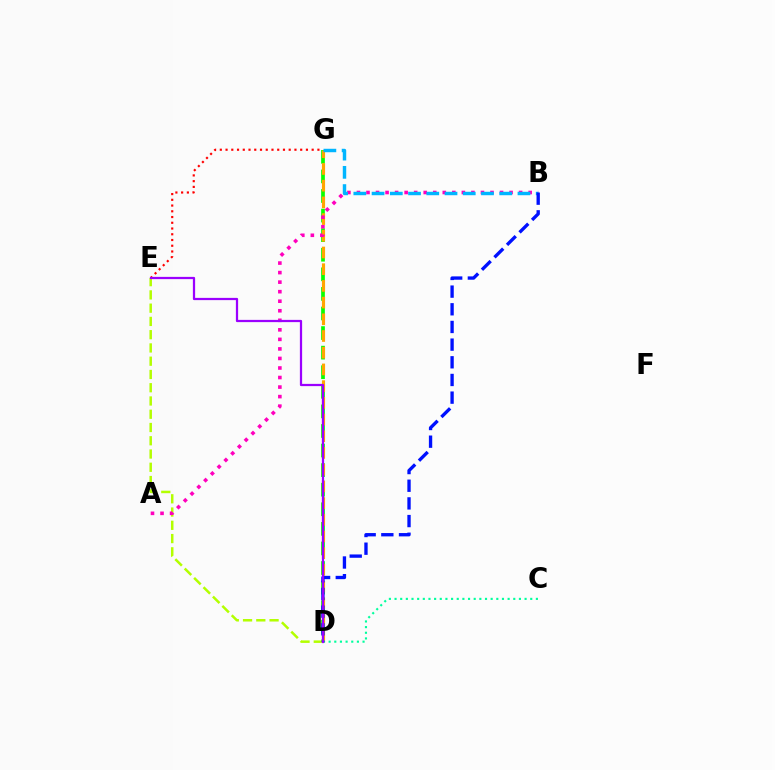{('E', 'G'): [{'color': '#ff0000', 'line_style': 'dotted', 'thickness': 1.56}], ('D', 'G'): [{'color': '#08ff00', 'line_style': 'dashed', 'thickness': 2.66}, {'color': '#ffa500', 'line_style': 'dashed', 'thickness': 2.27}], ('D', 'E'): [{'color': '#b3ff00', 'line_style': 'dashed', 'thickness': 1.8}, {'color': '#9b00ff', 'line_style': 'solid', 'thickness': 1.61}], ('C', 'D'): [{'color': '#00ff9d', 'line_style': 'dotted', 'thickness': 1.54}], ('A', 'B'): [{'color': '#ff00bd', 'line_style': 'dotted', 'thickness': 2.59}], ('B', 'G'): [{'color': '#00b5ff', 'line_style': 'dashed', 'thickness': 2.48}], ('B', 'D'): [{'color': '#0010ff', 'line_style': 'dashed', 'thickness': 2.4}]}